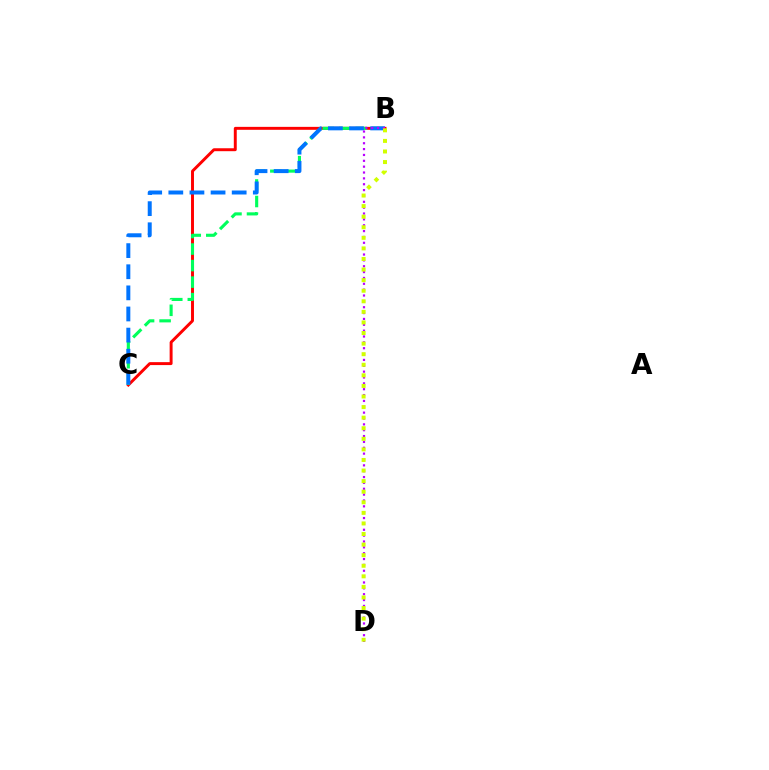{('B', 'C'): [{'color': '#ff0000', 'line_style': 'solid', 'thickness': 2.12}, {'color': '#00ff5c', 'line_style': 'dashed', 'thickness': 2.25}, {'color': '#0074ff', 'line_style': 'dashed', 'thickness': 2.87}], ('B', 'D'): [{'color': '#b900ff', 'line_style': 'dotted', 'thickness': 1.59}, {'color': '#d1ff00', 'line_style': 'dotted', 'thickness': 2.87}]}